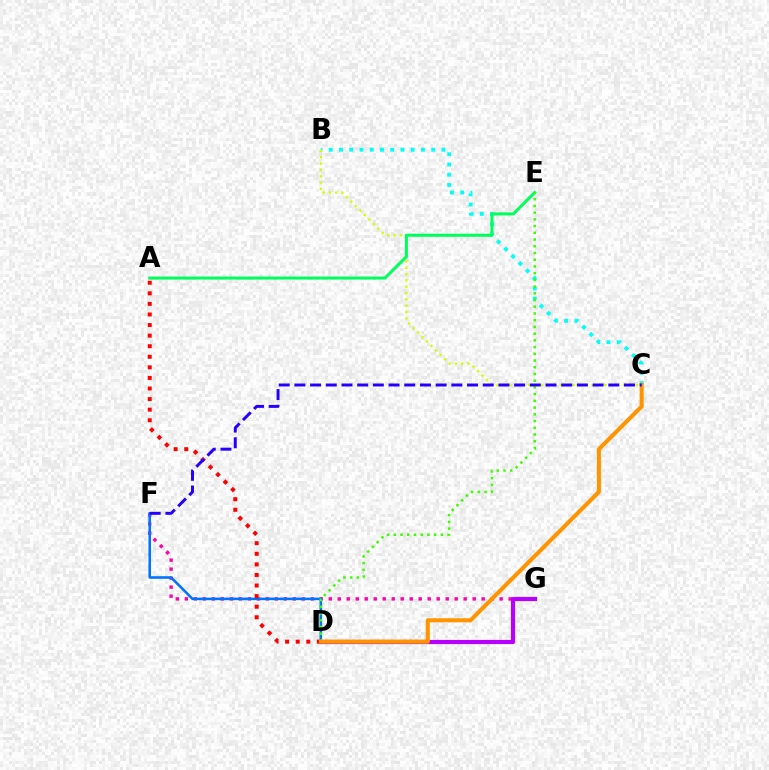{('F', 'G'): [{'color': '#ff00ac', 'line_style': 'dotted', 'thickness': 2.44}], ('B', 'C'): [{'color': '#00fff6', 'line_style': 'dotted', 'thickness': 2.78}, {'color': '#d1ff00', 'line_style': 'dotted', 'thickness': 1.72}], ('D', 'F'): [{'color': '#0074ff', 'line_style': 'solid', 'thickness': 1.86}], ('A', 'E'): [{'color': '#00ff5c', 'line_style': 'solid', 'thickness': 2.19}], ('D', 'G'): [{'color': '#b900ff', 'line_style': 'solid', 'thickness': 2.99}], ('D', 'E'): [{'color': '#3dff00', 'line_style': 'dotted', 'thickness': 1.83}], ('A', 'D'): [{'color': '#ff0000', 'line_style': 'dotted', 'thickness': 2.87}], ('C', 'D'): [{'color': '#ff9400', 'line_style': 'solid', 'thickness': 2.93}], ('C', 'F'): [{'color': '#2500ff', 'line_style': 'dashed', 'thickness': 2.13}]}